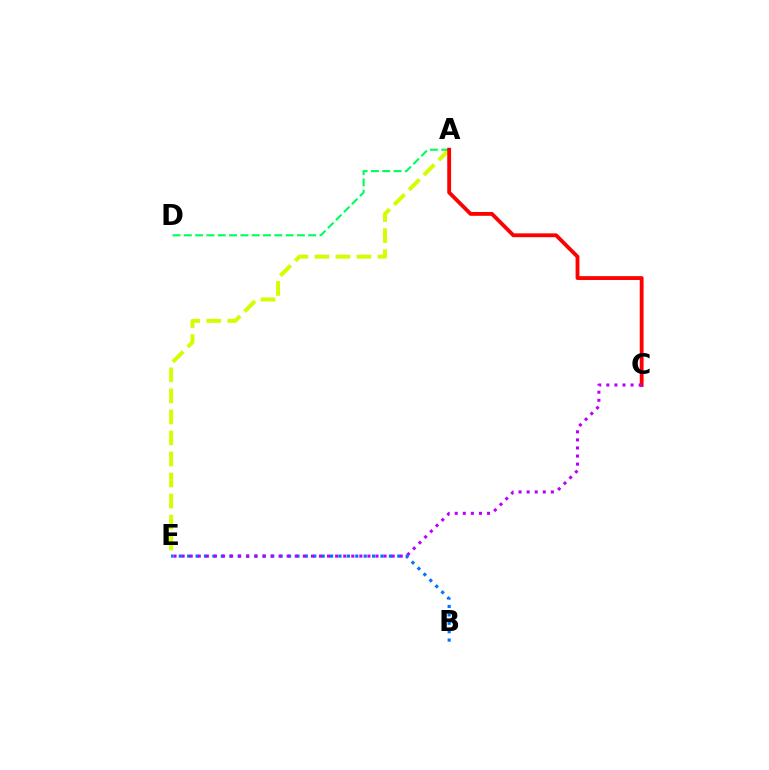{('B', 'E'): [{'color': '#0074ff', 'line_style': 'dotted', 'thickness': 2.28}], ('A', 'E'): [{'color': '#d1ff00', 'line_style': 'dashed', 'thickness': 2.86}], ('A', 'D'): [{'color': '#00ff5c', 'line_style': 'dashed', 'thickness': 1.54}], ('A', 'C'): [{'color': '#ff0000', 'line_style': 'solid', 'thickness': 2.76}], ('C', 'E'): [{'color': '#b900ff', 'line_style': 'dotted', 'thickness': 2.19}]}